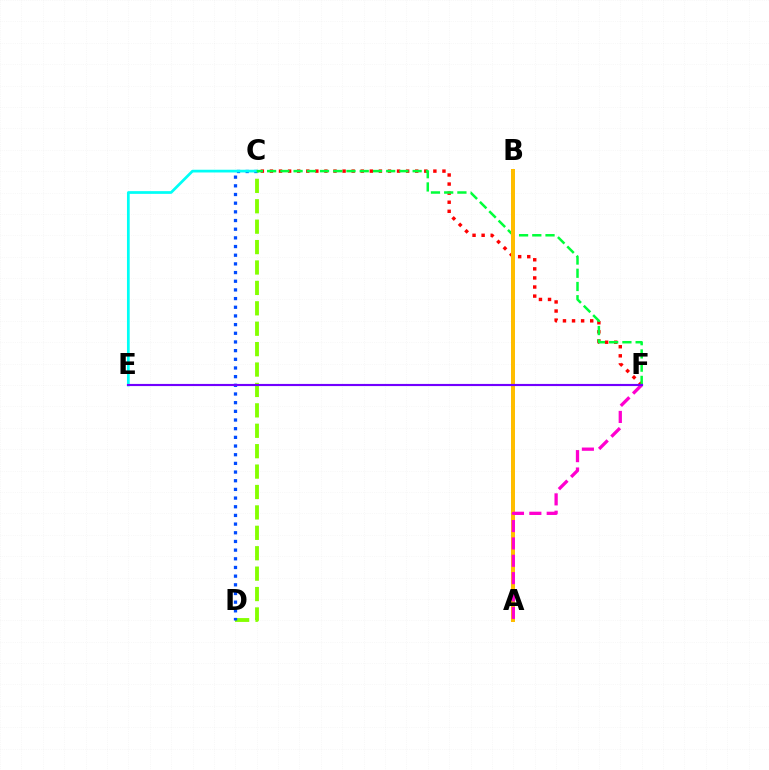{('C', 'D'): [{'color': '#84ff00', 'line_style': 'dashed', 'thickness': 2.77}, {'color': '#004bff', 'line_style': 'dotted', 'thickness': 2.36}], ('C', 'E'): [{'color': '#00fff6', 'line_style': 'solid', 'thickness': 1.96}], ('C', 'F'): [{'color': '#ff0000', 'line_style': 'dotted', 'thickness': 2.47}, {'color': '#00ff39', 'line_style': 'dashed', 'thickness': 1.8}], ('A', 'B'): [{'color': '#ffbd00', 'line_style': 'solid', 'thickness': 2.88}], ('A', 'F'): [{'color': '#ff00cf', 'line_style': 'dashed', 'thickness': 2.36}], ('E', 'F'): [{'color': '#7200ff', 'line_style': 'solid', 'thickness': 1.55}]}